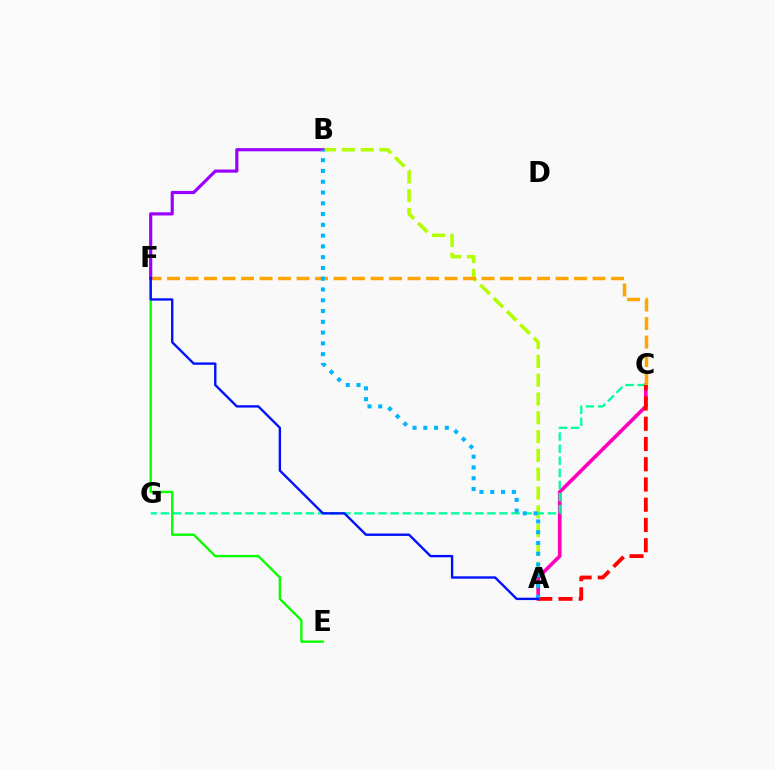{('A', 'B'): [{'color': '#b3ff00', 'line_style': 'dashed', 'thickness': 2.56}, {'color': '#00b5ff', 'line_style': 'dotted', 'thickness': 2.93}], ('A', 'C'): [{'color': '#ff00bd', 'line_style': 'solid', 'thickness': 2.62}, {'color': '#ff0000', 'line_style': 'dashed', 'thickness': 2.75}], ('E', 'F'): [{'color': '#08ff00', 'line_style': 'solid', 'thickness': 1.69}], ('C', 'G'): [{'color': '#00ff9d', 'line_style': 'dashed', 'thickness': 1.64}], ('C', 'F'): [{'color': '#ffa500', 'line_style': 'dashed', 'thickness': 2.51}], ('B', 'F'): [{'color': '#9b00ff', 'line_style': 'solid', 'thickness': 2.28}], ('A', 'F'): [{'color': '#0010ff', 'line_style': 'solid', 'thickness': 1.7}]}